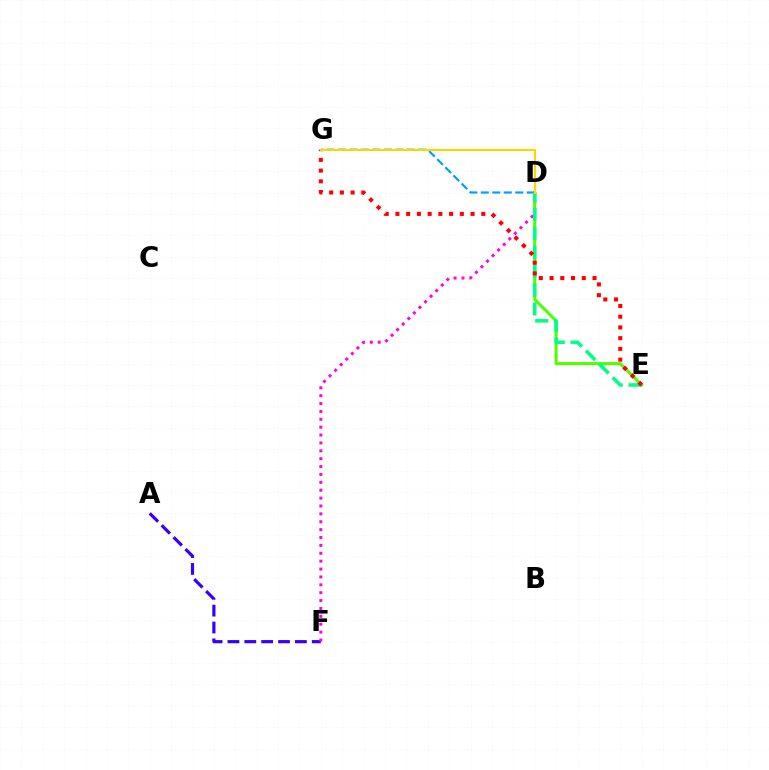{('A', 'F'): [{'color': '#3700ff', 'line_style': 'dashed', 'thickness': 2.29}], ('D', 'F'): [{'color': '#ff00ed', 'line_style': 'dotted', 'thickness': 2.14}], ('D', 'E'): [{'color': '#4fff00', 'line_style': 'solid', 'thickness': 2.19}, {'color': '#00ff86', 'line_style': 'dashed', 'thickness': 2.57}], ('D', 'G'): [{'color': '#009eff', 'line_style': 'dashed', 'thickness': 1.56}, {'color': '#ffd500', 'line_style': 'solid', 'thickness': 1.53}], ('E', 'G'): [{'color': '#ff0000', 'line_style': 'dotted', 'thickness': 2.92}]}